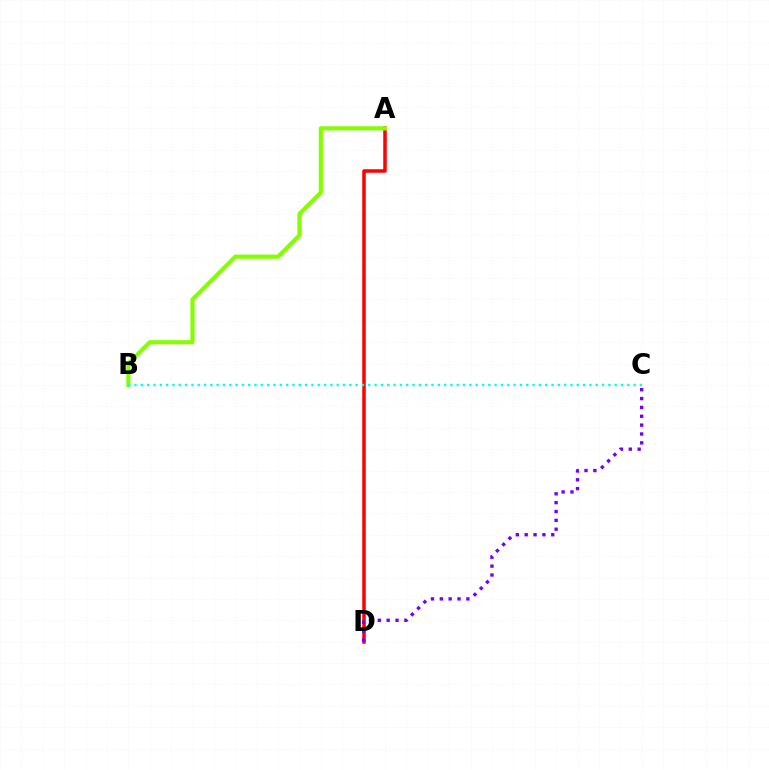{('A', 'D'): [{'color': '#ff0000', 'line_style': 'solid', 'thickness': 2.52}], ('A', 'B'): [{'color': '#84ff00', 'line_style': 'solid', 'thickness': 2.98}], ('C', 'D'): [{'color': '#7200ff', 'line_style': 'dotted', 'thickness': 2.41}], ('B', 'C'): [{'color': '#00fff6', 'line_style': 'dotted', 'thickness': 1.72}]}